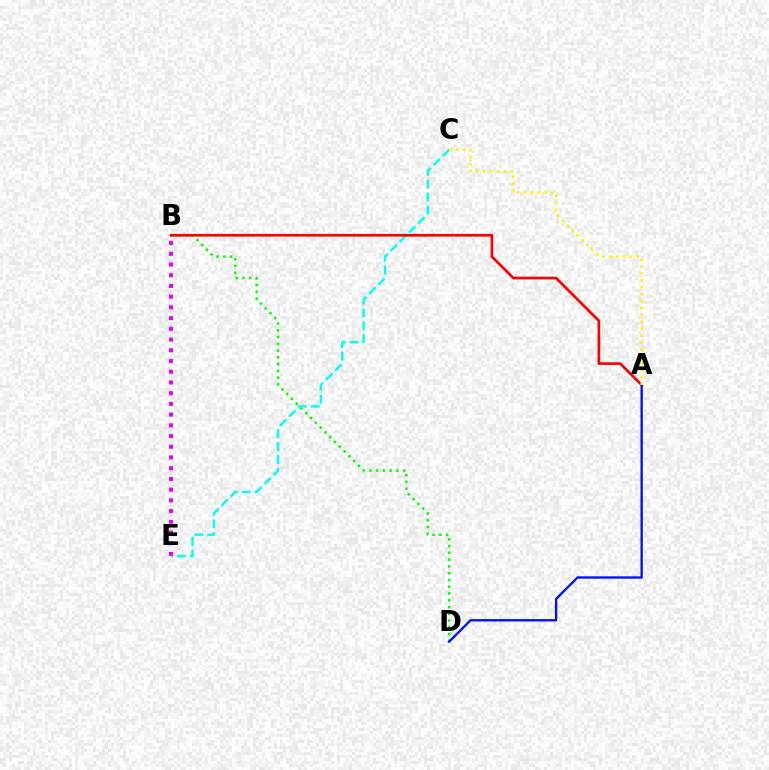{('B', 'D'): [{'color': '#08ff00', 'line_style': 'dotted', 'thickness': 1.84}], ('C', 'E'): [{'color': '#00fff6', 'line_style': 'dashed', 'thickness': 1.76}], ('A', 'B'): [{'color': '#ff0000', 'line_style': 'solid', 'thickness': 1.93}], ('B', 'E'): [{'color': '#ee00ff', 'line_style': 'dotted', 'thickness': 2.91}], ('A', 'D'): [{'color': '#0010ff', 'line_style': 'solid', 'thickness': 1.68}], ('A', 'C'): [{'color': '#fcf500', 'line_style': 'dotted', 'thickness': 1.88}]}